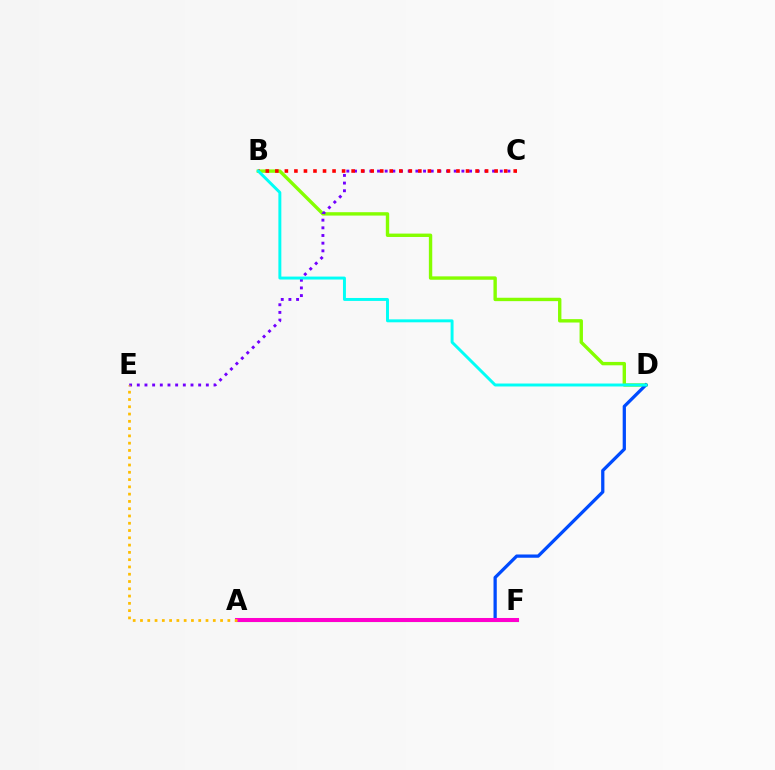{('B', 'D'): [{'color': '#84ff00', 'line_style': 'solid', 'thickness': 2.44}, {'color': '#00fff6', 'line_style': 'solid', 'thickness': 2.12}], ('C', 'E'): [{'color': '#7200ff', 'line_style': 'dotted', 'thickness': 2.08}], ('B', 'C'): [{'color': '#ff0000', 'line_style': 'dotted', 'thickness': 2.59}], ('A', 'D'): [{'color': '#004bff', 'line_style': 'solid', 'thickness': 2.35}], ('A', 'F'): [{'color': '#00ff39', 'line_style': 'solid', 'thickness': 2.24}, {'color': '#ff00cf', 'line_style': 'solid', 'thickness': 2.9}], ('A', 'E'): [{'color': '#ffbd00', 'line_style': 'dotted', 'thickness': 1.98}]}